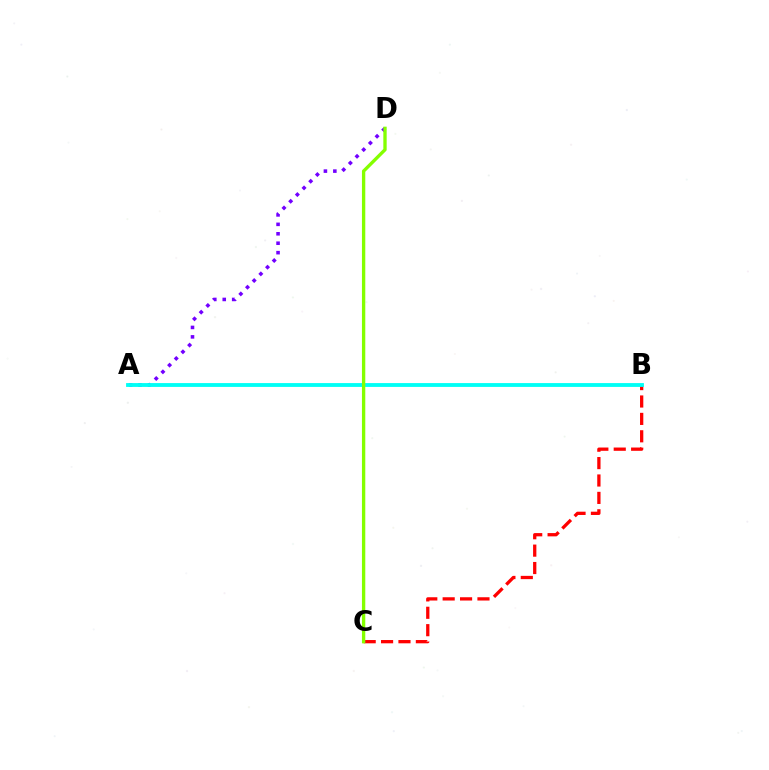{('A', 'D'): [{'color': '#7200ff', 'line_style': 'dotted', 'thickness': 2.57}], ('B', 'C'): [{'color': '#ff0000', 'line_style': 'dashed', 'thickness': 2.36}], ('A', 'B'): [{'color': '#00fff6', 'line_style': 'solid', 'thickness': 2.76}], ('C', 'D'): [{'color': '#84ff00', 'line_style': 'solid', 'thickness': 2.4}]}